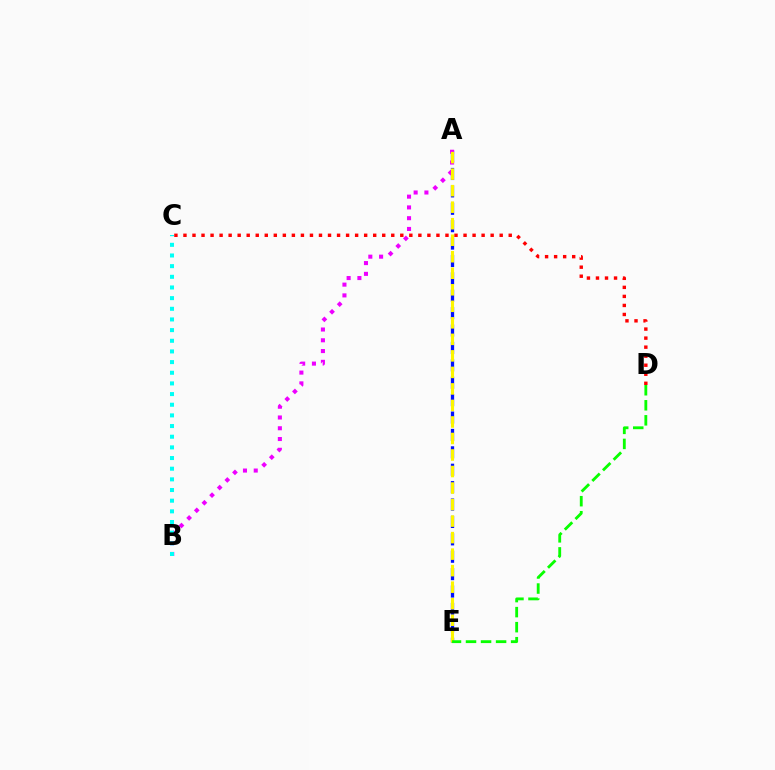{('A', 'E'): [{'color': '#0010ff', 'line_style': 'dashed', 'thickness': 2.36}, {'color': '#fcf500', 'line_style': 'dashed', 'thickness': 2.24}], ('A', 'B'): [{'color': '#ee00ff', 'line_style': 'dotted', 'thickness': 2.93}], ('D', 'E'): [{'color': '#08ff00', 'line_style': 'dashed', 'thickness': 2.04}], ('C', 'D'): [{'color': '#ff0000', 'line_style': 'dotted', 'thickness': 2.45}], ('B', 'C'): [{'color': '#00fff6', 'line_style': 'dotted', 'thickness': 2.9}]}